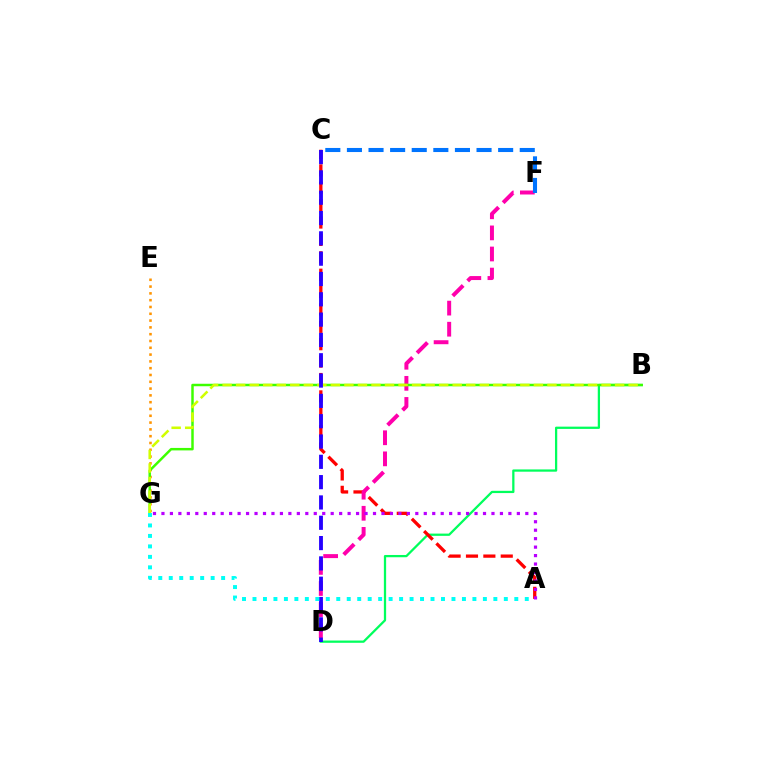{('B', 'D'): [{'color': '#00ff5c', 'line_style': 'solid', 'thickness': 1.63}], ('A', 'C'): [{'color': '#ff0000', 'line_style': 'dashed', 'thickness': 2.36}], ('D', 'F'): [{'color': '#ff00ac', 'line_style': 'dashed', 'thickness': 2.87}], ('C', 'F'): [{'color': '#0074ff', 'line_style': 'dashed', 'thickness': 2.93}], ('E', 'G'): [{'color': '#ff9400', 'line_style': 'dotted', 'thickness': 1.85}], ('A', 'G'): [{'color': '#b900ff', 'line_style': 'dotted', 'thickness': 2.3}, {'color': '#00fff6', 'line_style': 'dotted', 'thickness': 2.85}], ('B', 'G'): [{'color': '#3dff00', 'line_style': 'solid', 'thickness': 1.78}, {'color': '#d1ff00', 'line_style': 'dashed', 'thickness': 1.84}], ('C', 'D'): [{'color': '#2500ff', 'line_style': 'dashed', 'thickness': 2.76}]}